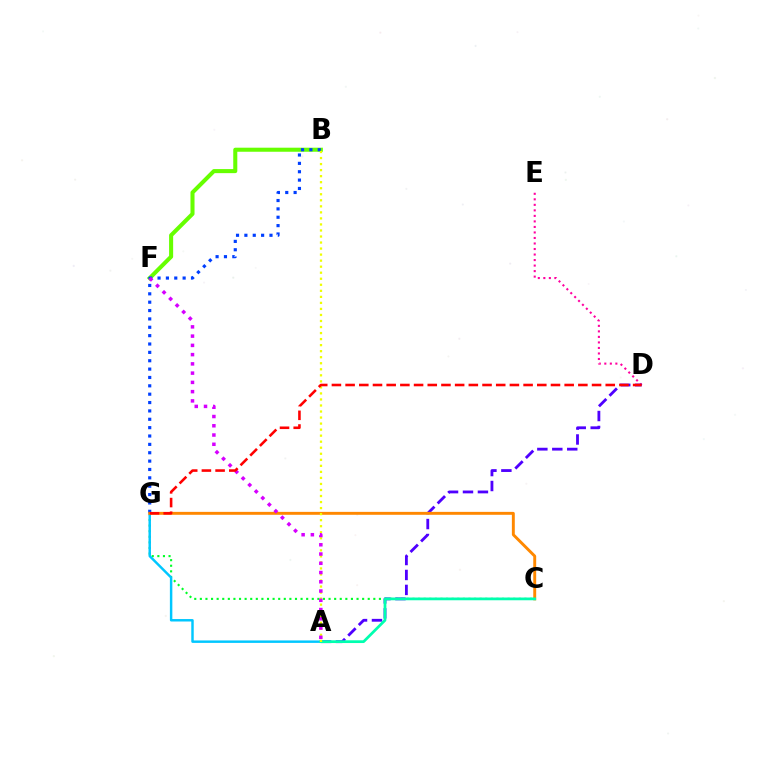{('D', 'E'): [{'color': '#ff00a0', 'line_style': 'dotted', 'thickness': 1.5}], ('C', 'G'): [{'color': '#00ff27', 'line_style': 'dotted', 'thickness': 1.52}, {'color': '#ff8800', 'line_style': 'solid', 'thickness': 2.1}], ('A', 'G'): [{'color': '#00c7ff', 'line_style': 'solid', 'thickness': 1.77}], ('B', 'F'): [{'color': '#66ff00', 'line_style': 'solid', 'thickness': 2.92}], ('A', 'D'): [{'color': '#4f00ff', 'line_style': 'dashed', 'thickness': 2.03}], ('B', 'G'): [{'color': '#003fff', 'line_style': 'dotted', 'thickness': 2.27}], ('A', 'C'): [{'color': '#00ffaf', 'line_style': 'solid', 'thickness': 1.98}], ('A', 'B'): [{'color': '#eeff00', 'line_style': 'dotted', 'thickness': 1.64}], ('A', 'F'): [{'color': '#d600ff', 'line_style': 'dotted', 'thickness': 2.51}], ('D', 'G'): [{'color': '#ff0000', 'line_style': 'dashed', 'thickness': 1.86}]}